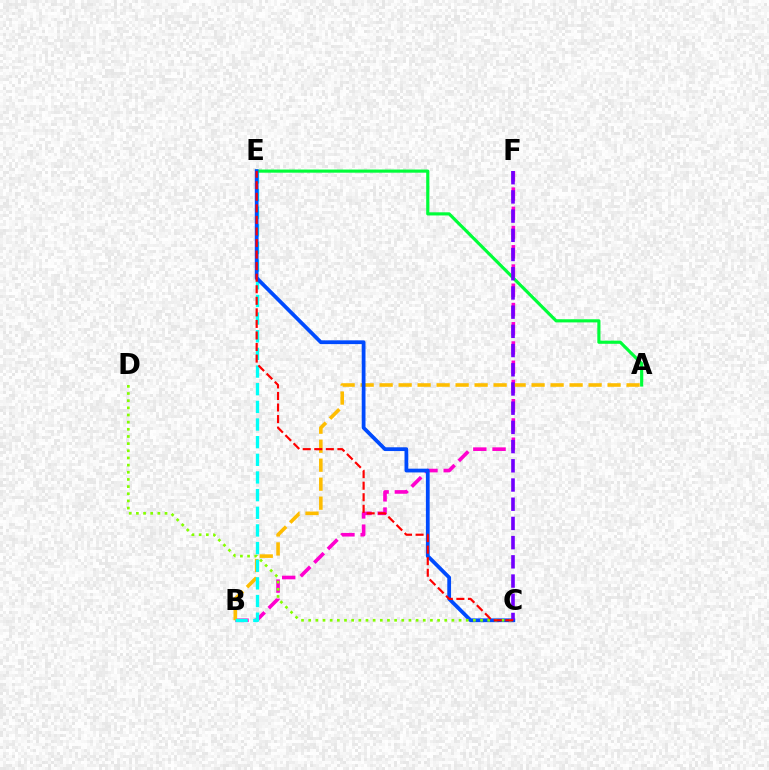{('B', 'F'): [{'color': '#ff00cf', 'line_style': 'dashed', 'thickness': 2.61}], ('A', 'B'): [{'color': '#ffbd00', 'line_style': 'dashed', 'thickness': 2.58}], ('B', 'E'): [{'color': '#00fff6', 'line_style': 'dashed', 'thickness': 2.4}], ('A', 'E'): [{'color': '#00ff39', 'line_style': 'solid', 'thickness': 2.27}], ('C', 'E'): [{'color': '#004bff', 'line_style': 'solid', 'thickness': 2.71}, {'color': '#ff0000', 'line_style': 'dashed', 'thickness': 1.57}], ('C', 'D'): [{'color': '#84ff00', 'line_style': 'dotted', 'thickness': 1.95}], ('C', 'F'): [{'color': '#7200ff', 'line_style': 'dashed', 'thickness': 2.61}]}